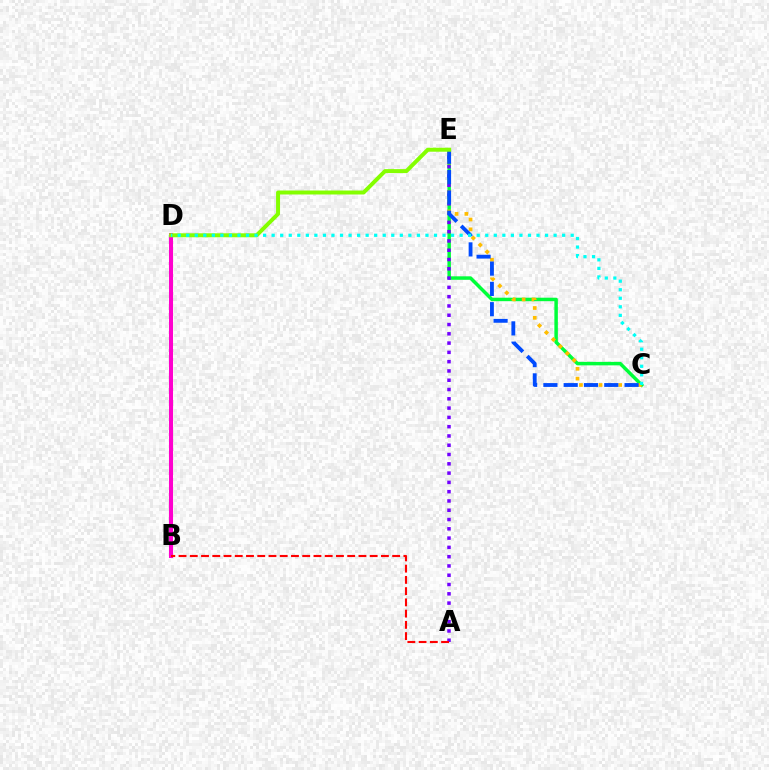{('C', 'E'): [{'color': '#00ff39', 'line_style': 'solid', 'thickness': 2.51}, {'color': '#ffbd00', 'line_style': 'dotted', 'thickness': 2.67}, {'color': '#004bff', 'line_style': 'dashed', 'thickness': 2.76}], ('A', 'E'): [{'color': '#7200ff', 'line_style': 'dotted', 'thickness': 2.52}], ('B', 'D'): [{'color': '#ff00cf', 'line_style': 'solid', 'thickness': 2.92}], ('A', 'B'): [{'color': '#ff0000', 'line_style': 'dashed', 'thickness': 1.53}], ('D', 'E'): [{'color': '#84ff00', 'line_style': 'solid', 'thickness': 2.86}], ('C', 'D'): [{'color': '#00fff6', 'line_style': 'dotted', 'thickness': 2.32}]}